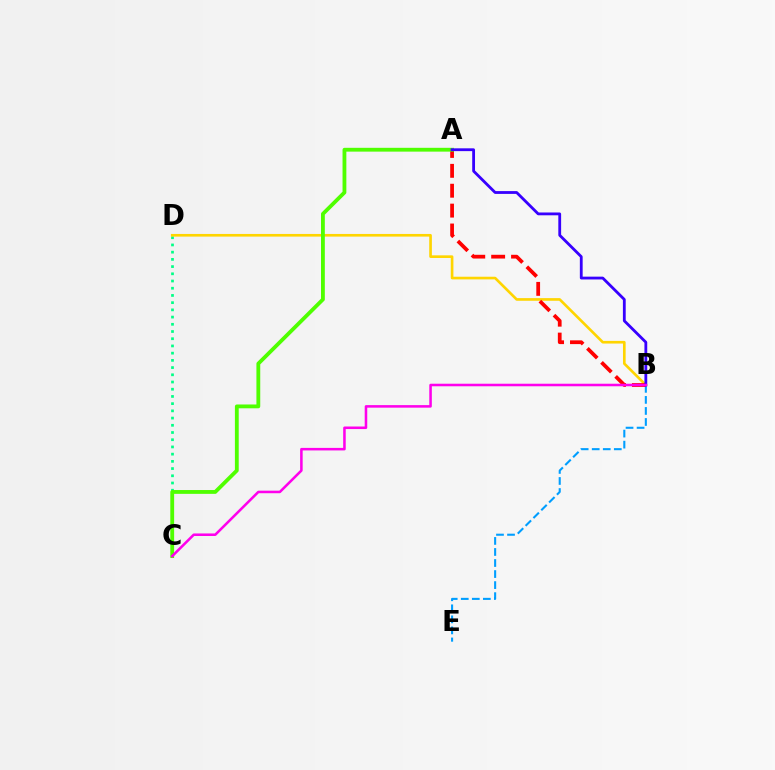{('C', 'D'): [{'color': '#00ff86', 'line_style': 'dotted', 'thickness': 1.96}], ('B', 'D'): [{'color': '#ffd500', 'line_style': 'solid', 'thickness': 1.91}], ('B', 'E'): [{'color': '#009eff', 'line_style': 'dashed', 'thickness': 1.5}], ('A', 'B'): [{'color': '#ff0000', 'line_style': 'dashed', 'thickness': 2.7}, {'color': '#3700ff', 'line_style': 'solid', 'thickness': 2.02}], ('A', 'C'): [{'color': '#4fff00', 'line_style': 'solid', 'thickness': 2.75}], ('B', 'C'): [{'color': '#ff00ed', 'line_style': 'solid', 'thickness': 1.83}]}